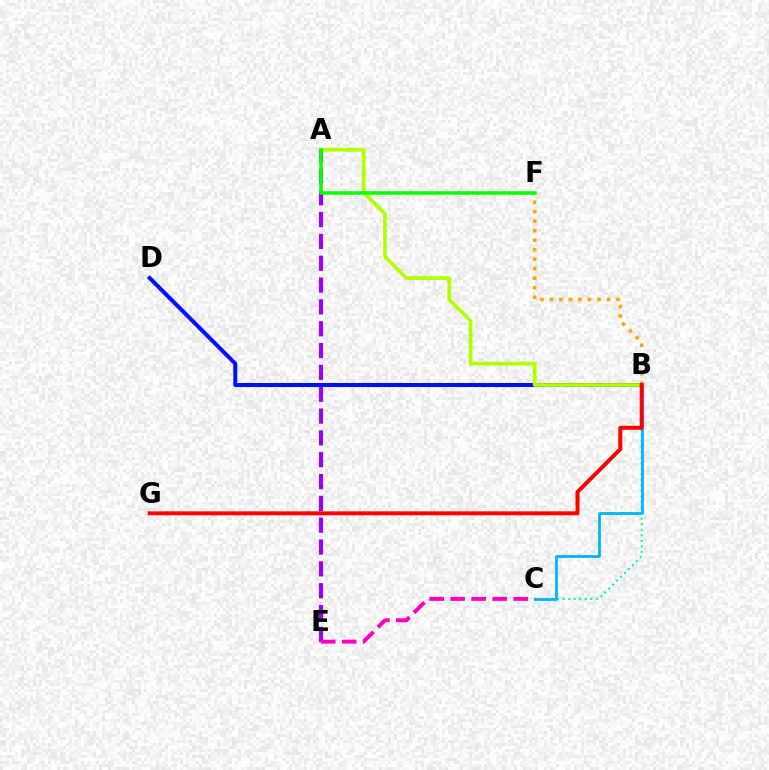{('B', 'C'): [{'color': '#00ff9d', 'line_style': 'dotted', 'thickness': 1.51}, {'color': '#00b5ff', 'line_style': 'solid', 'thickness': 2.01}], ('B', 'D'): [{'color': '#0010ff', 'line_style': 'solid', 'thickness': 2.9}], ('A', 'B'): [{'color': '#b3ff00', 'line_style': 'solid', 'thickness': 2.69}], ('A', 'E'): [{'color': '#9b00ff', 'line_style': 'dashed', 'thickness': 2.97}], ('B', 'F'): [{'color': '#ffa500', 'line_style': 'dotted', 'thickness': 2.58}], ('B', 'G'): [{'color': '#ff0000', 'line_style': 'solid', 'thickness': 2.86}], ('C', 'E'): [{'color': '#ff00bd', 'line_style': 'dashed', 'thickness': 2.86}], ('A', 'F'): [{'color': '#08ff00', 'line_style': 'solid', 'thickness': 2.55}]}